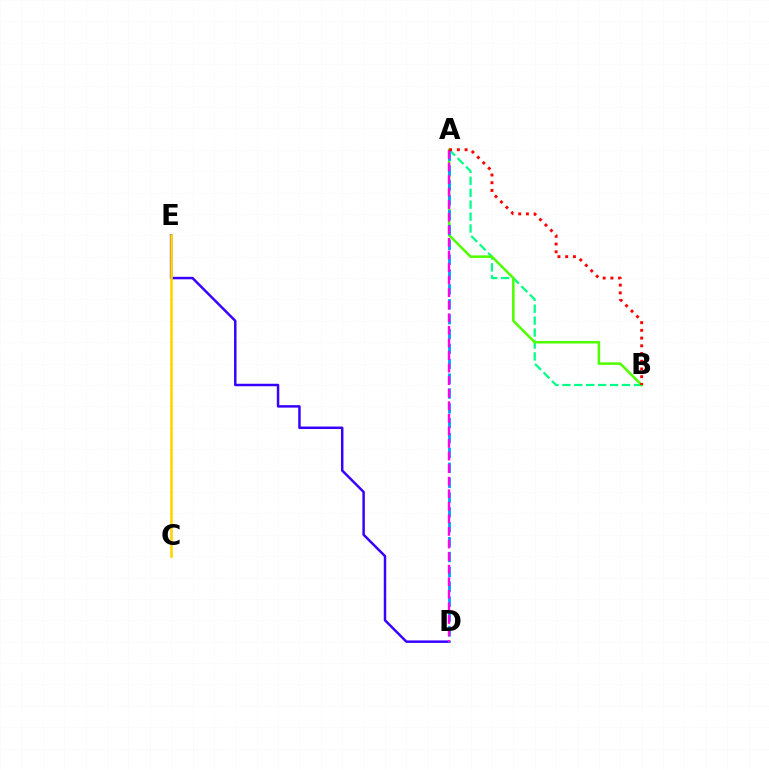{('D', 'E'): [{'color': '#3700ff', 'line_style': 'solid', 'thickness': 1.78}], ('C', 'E'): [{'color': '#ffd500', 'line_style': 'solid', 'thickness': 1.88}], ('A', 'B'): [{'color': '#00ff86', 'line_style': 'dashed', 'thickness': 1.62}, {'color': '#4fff00', 'line_style': 'solid', 'thickness': 1.82}, {'color': '#ff0000', 'line_style': 'dotted', 'thickness': 2.1}], ('A', 'D'): [{'color': '#009eff', 'line_style': 'dashed', 'thickness': 2.02}, {'color': '#ff00ed', 'line_style': 'dashed', 'thickness': 1.71}]}